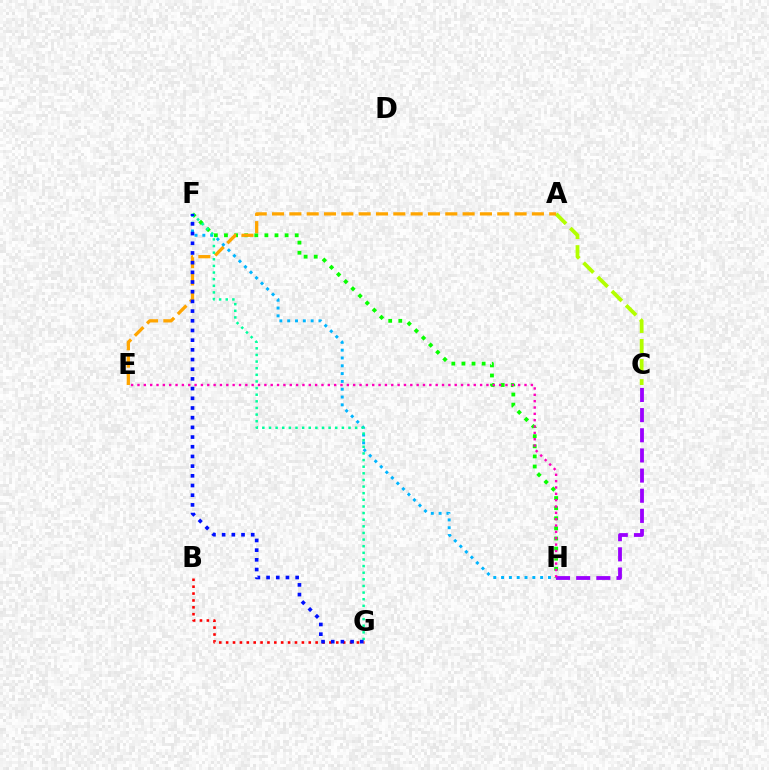{('A', 'C'): [{'color': '#b3ff00', 'line_style': 'dashed', 'thickness': 2.73}], ('B', 'G'): [{'color': '#ff0000', 'line_style': 'dotted', 'thickness': 1.87}], ('F', 'H'): [{'color': '#08ff00', 'line_style': 'dotted', 'thickness': 2.75}, {'color': '#00b5ff', 'line_style': 'dotted', 'thickness': 2.12}], ('A', 'E'): [{'color': '#ffa500', 'line_style': 'dashed', 'thickness': 2.35}], ('C', 'H'): [{'color': '#9b00ff', 'line_style': 'dashed', 'thickness': 2.74}], ('F', 'G'): [{'color': '#00ff9d', 'line_style': 'dotted', 'thickness': 1.8}, {'color': '#0010ff', 'line_style': 'dotted', 'thickness': 2.63}], ('E', 'H'): [{'color': '#ff00bd', 'line_style': 'dotted', 'thickness': 1.72}]}